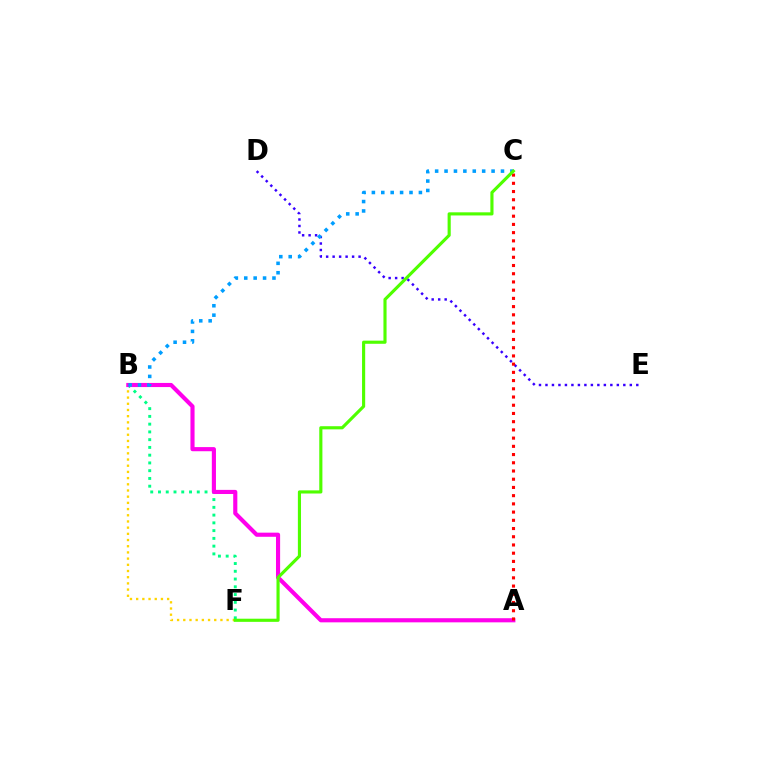{('B', 'F'): [{'color': '#ffd500', 'line_style': 'dotted', 'thickness': 1.68}, {'color': '#00ff86', 'line_style': 'dotted', 'thickness': 2.11}], ('D', 'E'): [{'color': '#3700ff', 'line_style': 'dotted', 'thickness': 1.76}], ('A', 'B'): [{'color': '#ff00ed', 'line_style': 'solid', 'thickness': 2.97}], ('B', 'C'): [{'color': '#009eff', 'line_style': 'dotted', 'thickness': 2.56}], ('A', 'C'): [{'color': '#ff0000', 'line_style': 'dotted', 'thickness': 2.23}], ('C', 'F'): [{'color': '#4fff00', 'line_style': 'solid', 'thickness': 2.26}]}